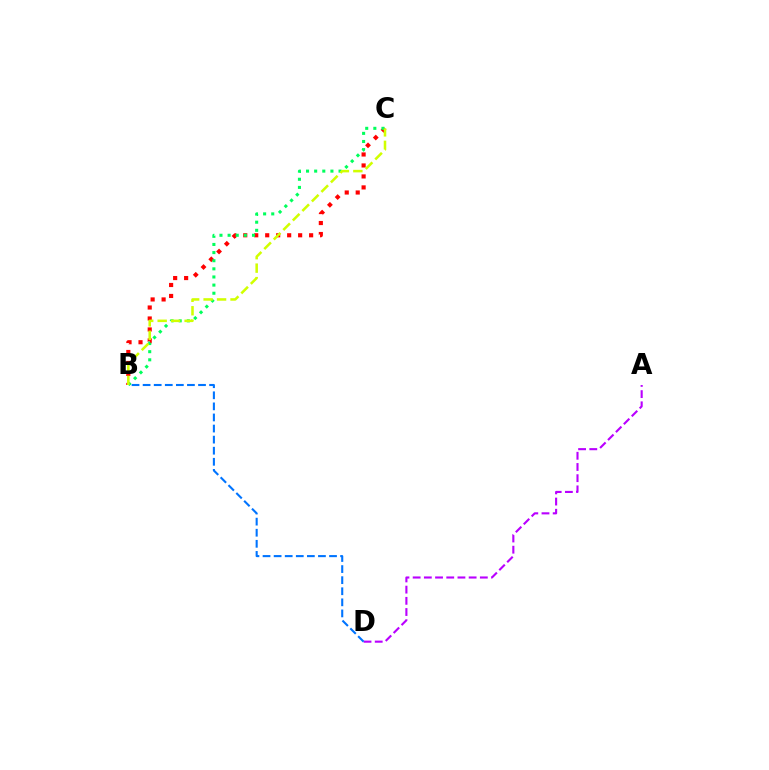{('B', 'C'): [{'color': '#ff0000', 'line_style': 'dotted', 'thickness': 2.98}, {'color': '#00ff5c', 'line_style': 'dotted', 'thickness': 2.21}, {'color': '#d1ff00', 'line_style': 'dashed', 'thickness': 1.83}], ('A', 'D'): [{'color': '#b900ff', 'line_style': 'dashed', 'thickness': 1.52}], ('B', 'D'): [{'color': '#0074ff', 'line_style': 'dashed', 'thickness': 1.51}]}